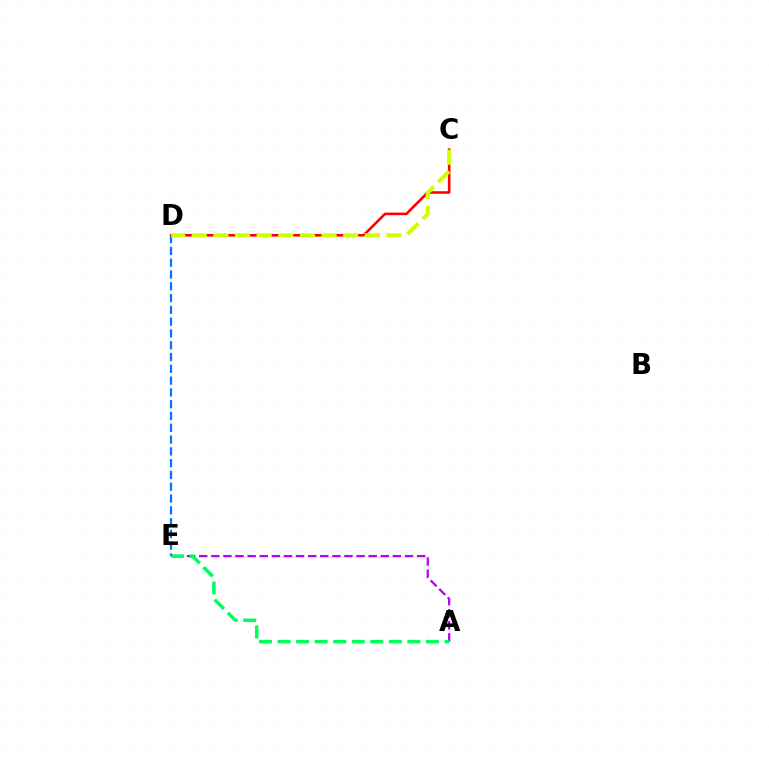{('A', 'E'): [{'color': '#b900ff', 'line_style': 'dashed', 'thickness': 1.64}, {'color': '#00ff5c', 'line_style': 'dashed', 'thickness': 2.52}], ('C', 'D'): [{'color': '#ff0000', 'line_style': 'solid', 'thickness': 1.87}, {'color': '#d1ff00', 'line_style': 'dashed', 'thickness': 2.94}], ('D', 'E'): [{'color': '#0074ff', 'line_style': 'dashed', 'thickness': 1.6}]}